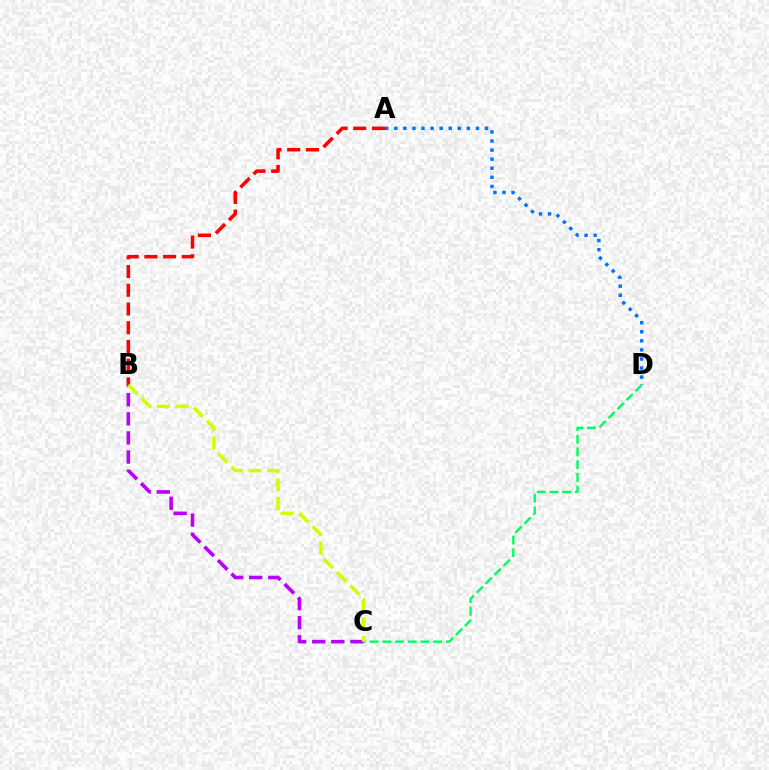{('A', 'B'): [{'color': '#ff0000', 'line_style': 'dashed', 'thickness': 2.54}], ('A', 'D'): [{'color': '#0074ff', 'line_style': 'dotted', 'thickness': 2.47}], ('B', 'C'): [{'color': '#b900ff', 'line_style': 'dashed', 'thickness': 2.6}, {'color': '#d1ff00', 'line_style': 'dashed', 'thickness': 2.54}], ('C', 'D'): [{'color': '#00ff5c', 'line_style': 'dashed', 'thickness': 1.73}]}